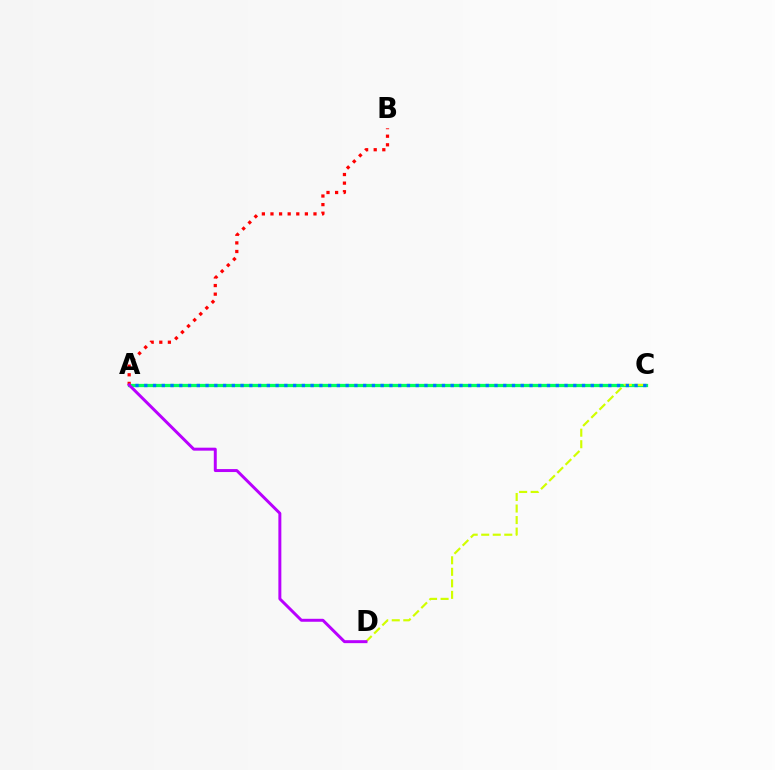{('A', 'C'): [{'color': '#00ff5c', 'line_style': 'solid', 'thickness': 2.35}, {'color': '#0074ff', 'line_style': 'dotted', 'thickness': 2.38}], ('C', 'D'): [{'color': '#d1ff00', 'line_style': 'dashed', 'thickness': 1.57}], ('A', 'B'): [{'color': '#ff0000', 'line_style': 'dotted', 'thickness': 2.34}], ('A', 'D'): [{'color': '#b900ff', 'line_style': 'solid', 'thickness': 2.13}]}